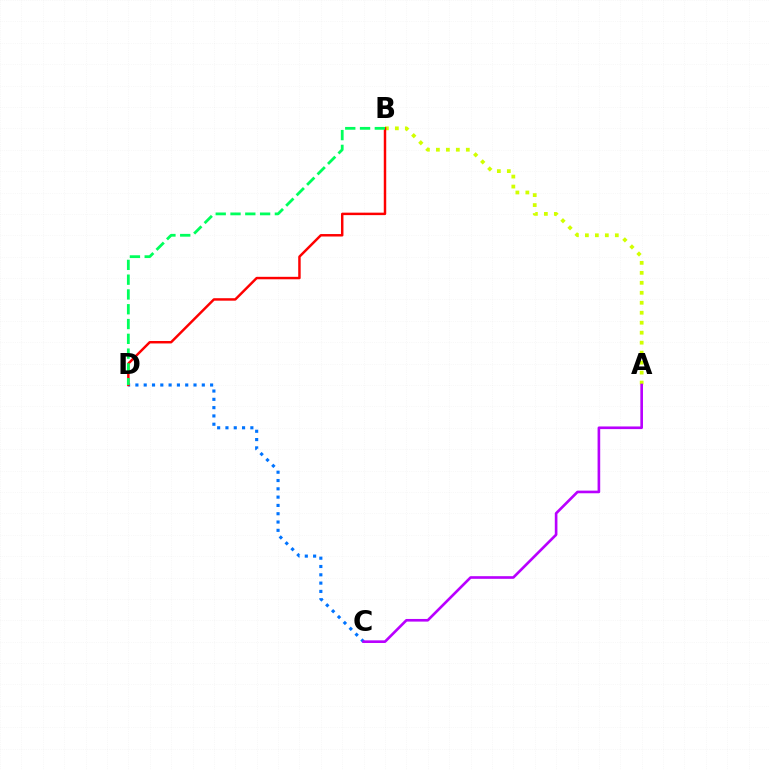{('C', 'D'): [{'color': '#0074ff', 'line_style': 'dotted', 'thickness': 2.26}], ('A', 'B'): [{'color': '#d1ff00', 'line_style': 'dotted', 'thickness': 2.71}], ('A', 'C'): [{'color': '#b900ff', 'line_style': 'solid', 'thickness': 1.9}], ('B', 'D'): [{'color': '#ff0000', 'line_style': 'solid', 'thickness': 1.77}, {'color': '#00ff5c', 'line_style': 'dashed', 'thickness': 2.01}]}